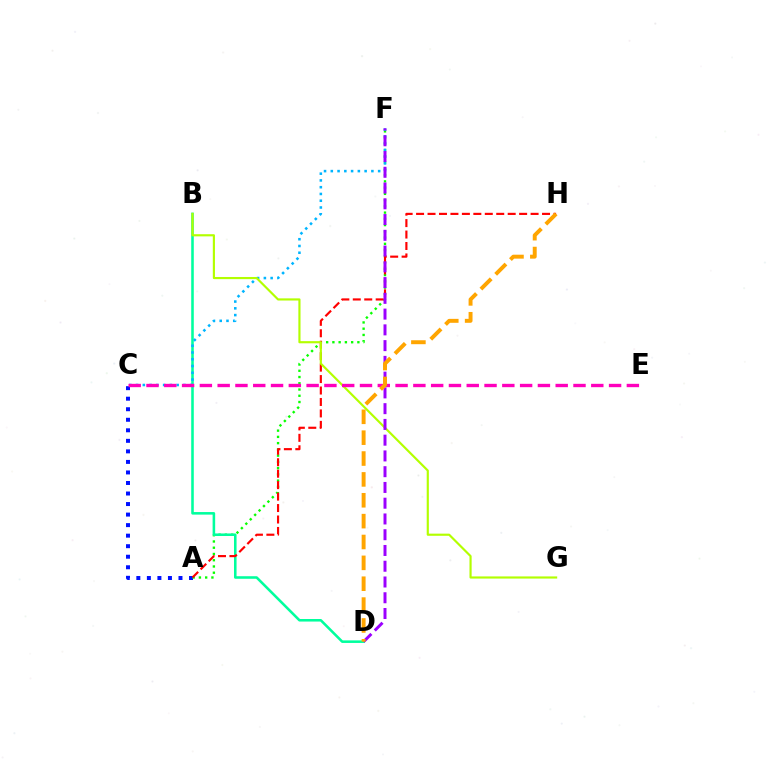{('A', 'C'): [{'color': '#0010ff', 'line_style': 'dotted', 'thickness': 2.86}], ('A', 'F'): [{'color': '#08ff00', 'line_style': 'dotted', 'thickness': 1.7}], ('B', 'D'): [{'color': '#00ff9d', 'line_style': 'solid', 'thickness': 1.84}], ('A', 'H'): [{'color': '#ff0000', 'line_style': 'dashed', 'thickness': 1.56}], ('C', 'F'): [{'color': '#00b5ff', 'line_style': 'dotted', 'thickness': 1.84}], ('B', 'G'): [{'color': '#b3ff00', 'line_style': 'solid', 'thickness': 1.56}], ('C', 'E'): [{'color': '#ff00bd', 'line_style': 'dashed', 'thickness': 2.42}], ('D', 'F'): [{'color': '#9b00ff', 'line_style': 'dashed', 'thickness': 2.14}], ('D', 'H'): [{'color': '#ffa500', 'line_style': 'dashed', 'thickness': 2.83}]}